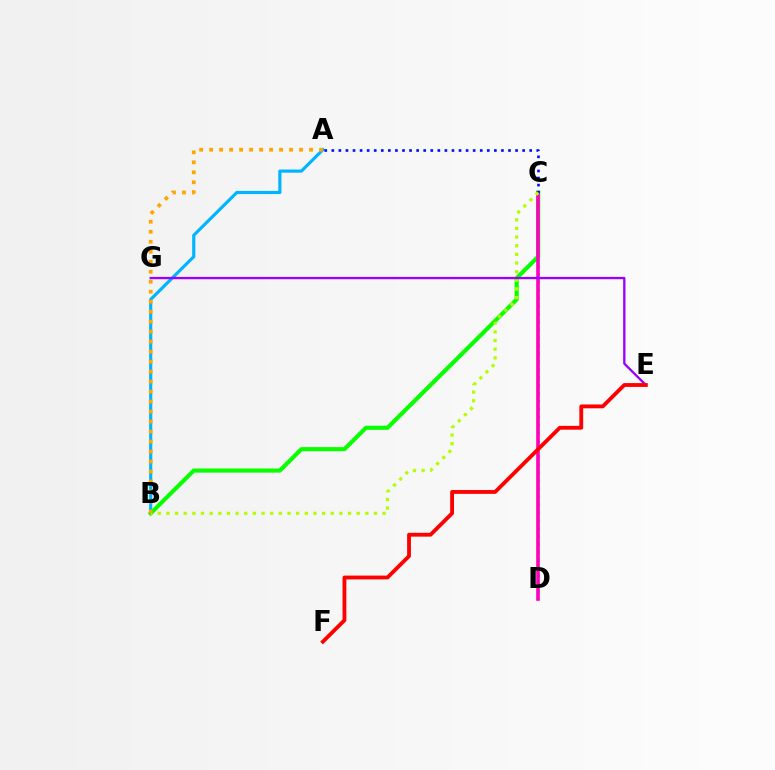{('A', 'B'): [{'color': '#00b5ff', 'line_style': 'solid', 'thickness': 2.28}, {'color': '#ffa500', 'line_style': 'dotted', 'thickness': 2.71}], ('B', 'C'): [{'color': '#08ff00', 'line_style': 'solid', 'thickness': 2.97}, {'color': '#b3ff00', 'line_style': 'dotted', 'thickness': 2.35}], ('C', 'D'): [{'color': '#00ff9d', 'line_style': 'dotted', 'thickness': 2.16}, {'color': '#ff00bd', 'line_style': 'solid', 'thickness': 2.61}], ('A', 'C'): [{'color': '#0010ff', 'line_style': 'dotted', 'thickness': 1.92}], ('E', 'G'): [{'color': '#9b00ff', 'line_style': 'solid', 'thickness': 1.67}], ('E', 'F'): [{'color': '#ff0000', 'line_style': 'solid', 'thickness': 2.75}]}